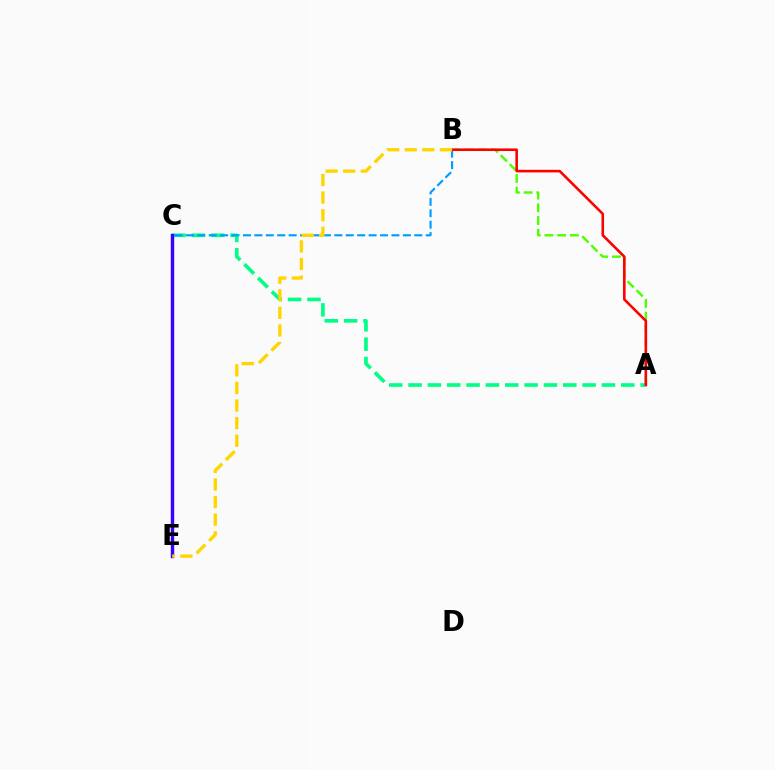{('A', 'C'): [{'color': '#00ff86', 'line_style': 'dashed', 'thickness': 2.63}], ('A', 'B'): [{'color': '#4fff00', 'line_style': 'dashed', 'thickness': 1.73}, {'color': '#ff0000', 'line_style': 'solid', 'thickness': 1.87}], ('C', 'E'): [{'color': '#ff00ed', 'line_style': 'dotted', 'thickness': 1.82}, {'color': '#3700ff', 'line_style': 'solid', 'thickness': 2.45}], ('B', 'C'): [{'color': '#009eff', 'line_style': 'dashed', 'thickness': 1.55}], ('B', 'E'): [{'color': '#ffd500', 'line_style': 'dashed', 'thickness': 2.39}]}